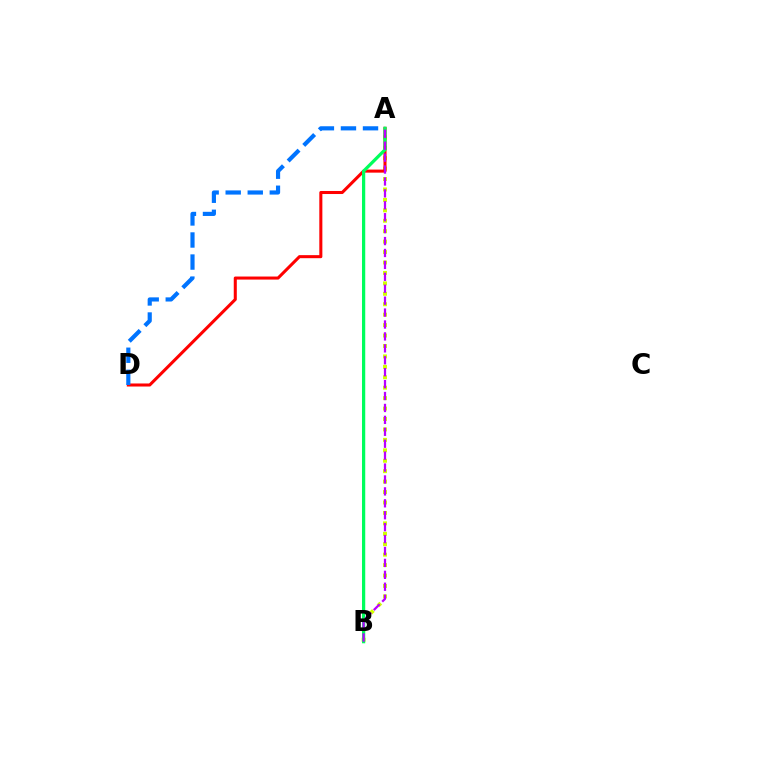{('A', 'B'): [{'color': '#d1ff00', 'line_style': 'dotted', 'thickness': 2.83}, {'color': '#00ff5c', 'line_style': 'solid', 'thickness': 2.34}, {'color': '#b900ff', 'line_style': 'dashed', 'thickness': 1.62}], ('A', 'D'): [{'color': '#ff0000', 'line_style': 'solid', 'thickness': 2.19}, {'color': '#0074ff', 'line_style': 'dashed', 'thickness': 3.0}]}